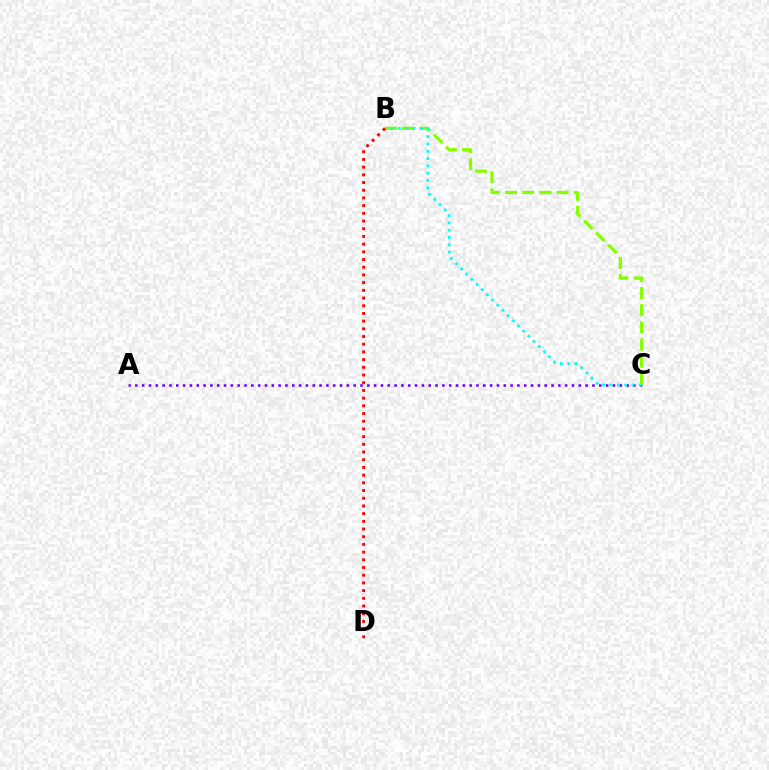{('A', 'C'): [{'color': '#7200ff', 'line_style': 'dotted', 'thickness': 1.85}], ('B', 'C'): [{'color': '#84ff00', 'line_style': 'dashed', 'thickness': 2.33}, {'color': '#00fff6', 'line_style': 'dotted', 'thickness': 1.99}], ('B', 'D'): [{'color': '#ff0000', 'line_style': 'dotted', 'thickness': 2.09}]}